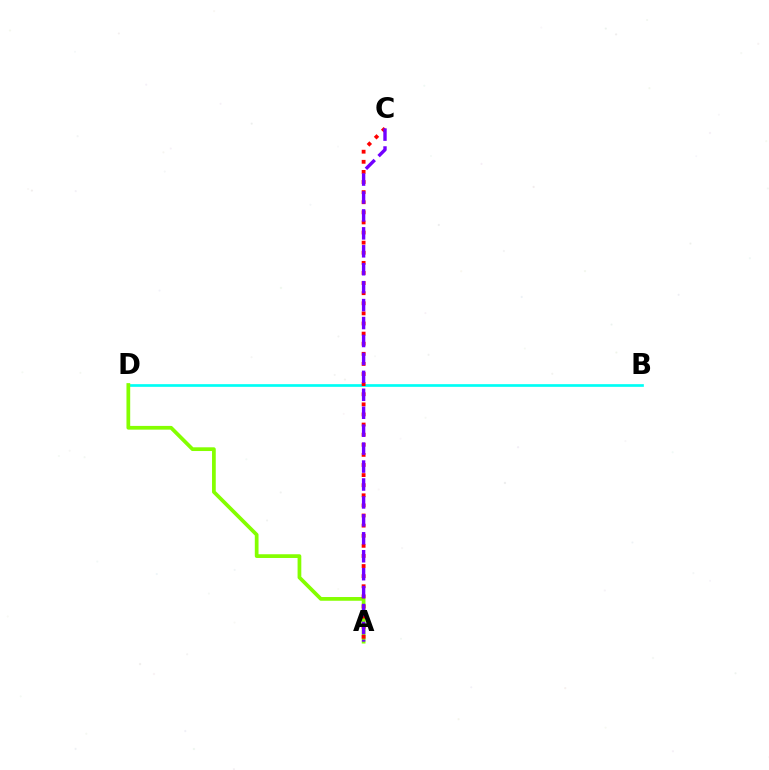{('B', 'D'): [{'color': '#00fff6', 'line_style': 'solid', 'thickness': 1.93}], ('A', 'D'): [{'color': '#84ff00', 'line_style': 'solid', 'thickness': 2.69}], ('A', 'C'): [{'color': '#ff0000', 'line_style': 'dotted', 'thickness': 2.75}, {'color': '#7200ff', 'line_style': 'dashed', 'thickness': 2.44}]}